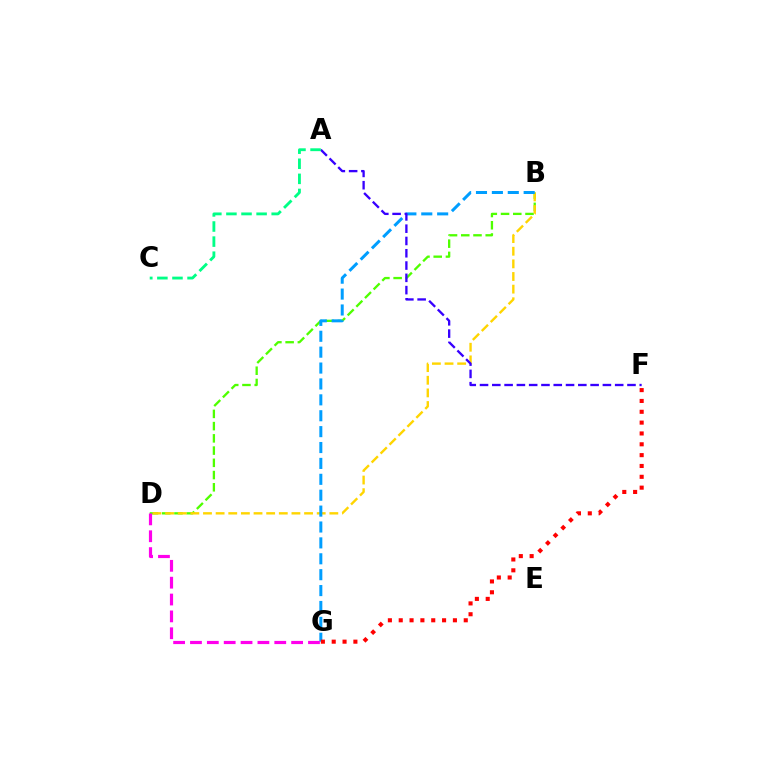{('B', 'D'): [{'color': '#4fff00', 'line_style': 'dashed', 'thickness': 1.66}, {'color': '#ffd500', 'line_style': 'dashed', 'thickness': 1.72}], ('B', 'G'): [{'color': '#009eff', 'line_style': 'dashed', 'thickness': 2.16}], ('F', 'G'): [{'color': '#ff0000', 'line_style': 'dotted', 'thickness': 2.94}], ('A', 'F'): [{'color': '#3700ff', 'line_style': 'dashed', 'thickness': 1.67}], ('A', 'C'): [{'color': '#00ff86', 'line_style': 'dashed', 'thickness': 2.05}], ('D', 'G'): [{'color': '#ff00ed', 'line_style': 'dashed', 'thickness': 2.29}]}